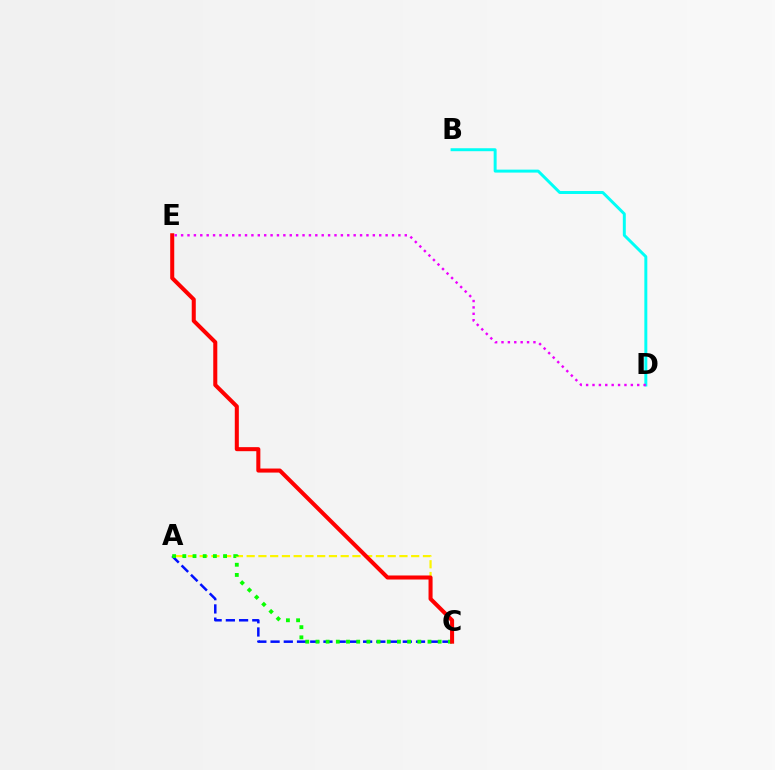{('A', 'C'): [{'color': '#fcf500', 'line_style': 'dashed', 'thickness': 1.6}, {'color': '#0010ff', 'line_style': 'dashed', 'thickness': 1.8}, {'color': '#08ff00', 'line_style': 'dotted', 'thickness': 2.77}], ('B', 'D'): [{'color': '#00fff6', 'line_style': 'solid', 'thickness': 2.13}], ('C', 'E'): [{'color': '#ff0000', 'line_style': 'solid', 'thickness': 2.91}], ('D', 'E'): [{'color': '#ee00ff', 'line_style': 'dotted', 'thickness': 1.74}]}